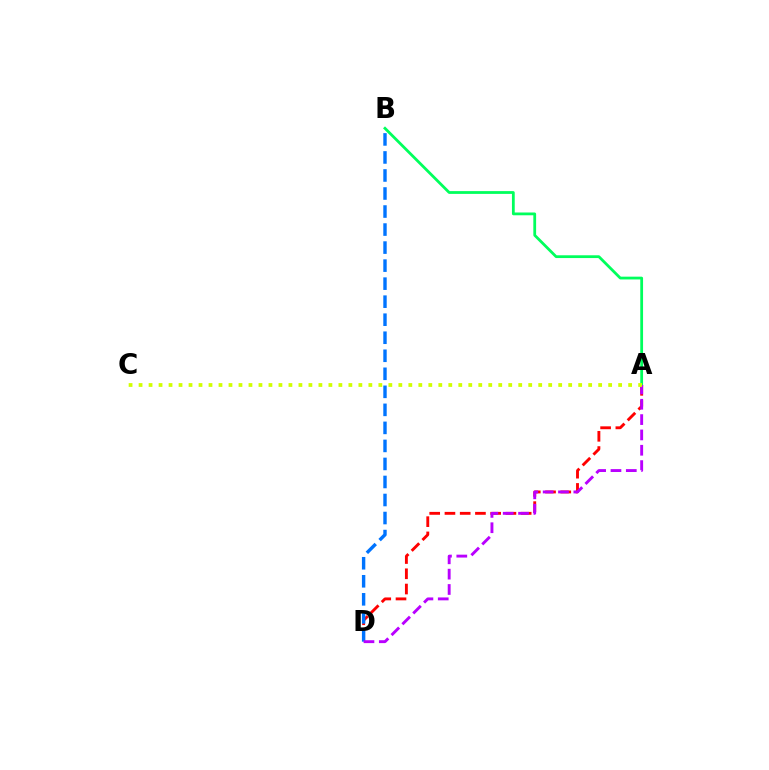{('A', 'D'): [{'color': '#ff0000', 'line_style': 'dashed', 'thickness': 2.07}, {'color': '#b900ff', 'line_style': 'dashed', 'thickness': 2.08}], ('A', 'B'): [{'color': '#00ff5c', 'line_style': 'solid', 'thickness': 2.0}], ('B', 'D'): [{'color': '#0074ff', 'line_style': 'dashed', 'thickness': 2.45}], ('A', 'C'): [{'color': '#d1ff00', 'line_style': 'dotted', 'thickness': 2.71}]}